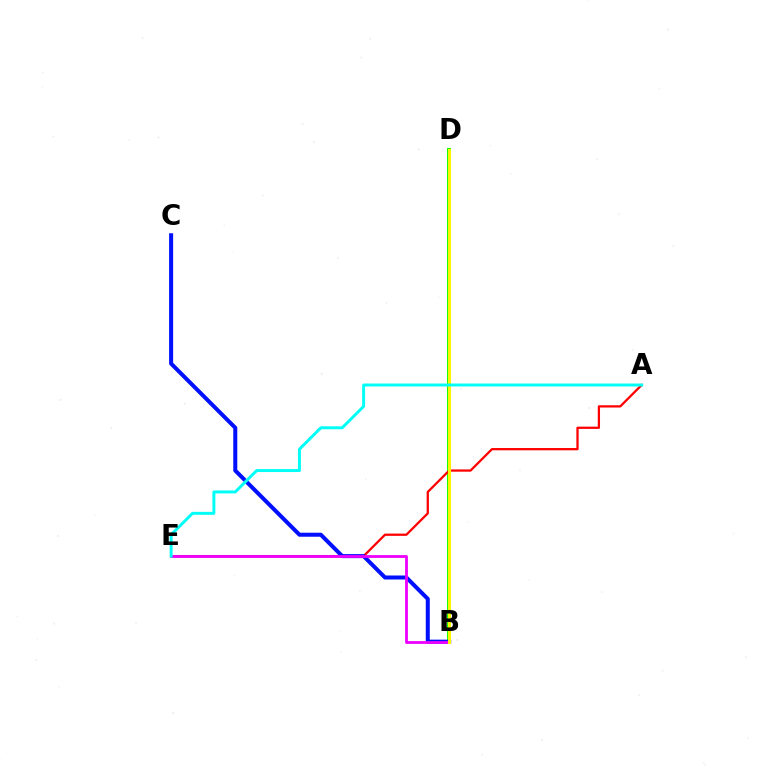{('B', 'D'): [{'color': '#08ff00', 'line_style': 'solid', 'thickness': 2.83}, {'color': '#fcf500', 'line_style': 'solid', 'thickness': 2.2}], ('A', 'E'): [{'color': '#ff0000', 'line_style': 'solid', 'thickness': 1.63}, {'color': '#00fff6', 'line_style': 'solid', 'thickness': 2.12}], ('B', 'C'): [{'color': '#0010ff', 'line_style': 'solid', 'thickness': 2.89}], ('B', 'E'): [{'color': '#ee00ff', 'line_style': 'solid', 'thickness': 2.02}]}